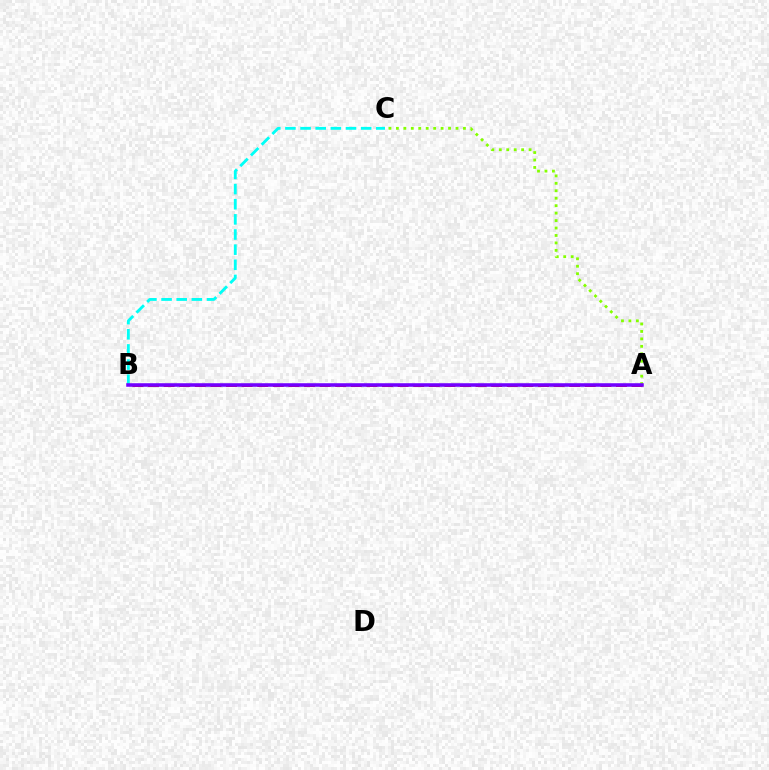{('A', 'B'): [{'color': '#ff0000', 'line_style': 'dashed', 'thickness': 2.12}, {'color': '#7200ff', 'line_style': 'solid', 'thickness': 2.55}], ('B', 'C'): [{'color': '#00fff6', 'line_style': 'dashed', 'thickness': 2.06}], ('A', 'C'): [{'color': '#84ff00', 'line_style': 'dotted', 'thickness': 2.02}]}